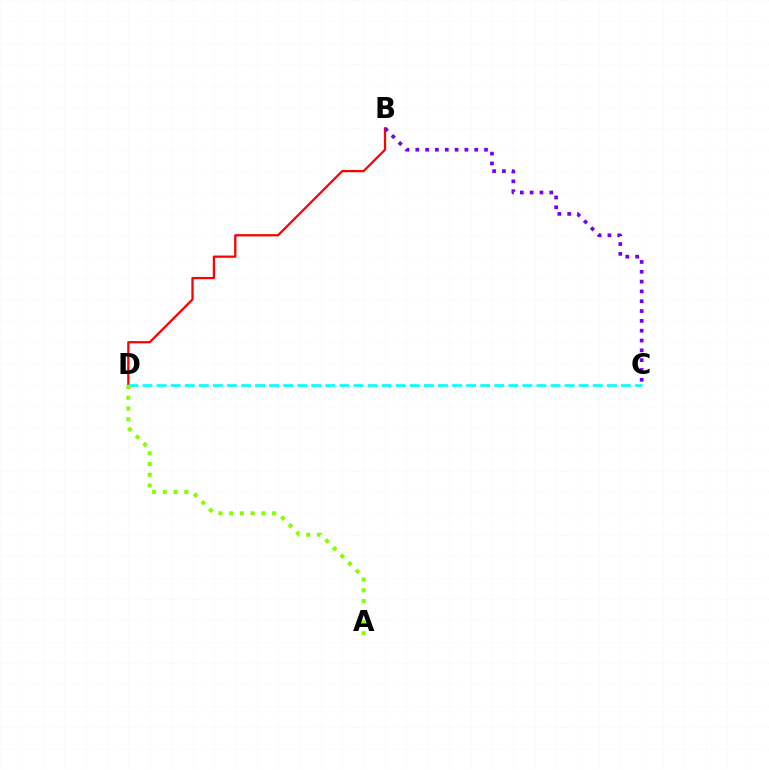{('B', 'D'): [{'color': '#ff0000', 'line_style': 'solid', 'thickness': 1.63}], ('B', 'C'): [{'color': '#7200ff', 'line_style': 'dotted', 'thickness': 2.67}], ('C', 'D'): [{'color': '#00fff6', 'line_style': 'dashed', 'thickness': 1.91}], ('A', 'D'): [{'color': '#84ff00', 'line_style': 'dotted', 'thickness': 2.92}]}